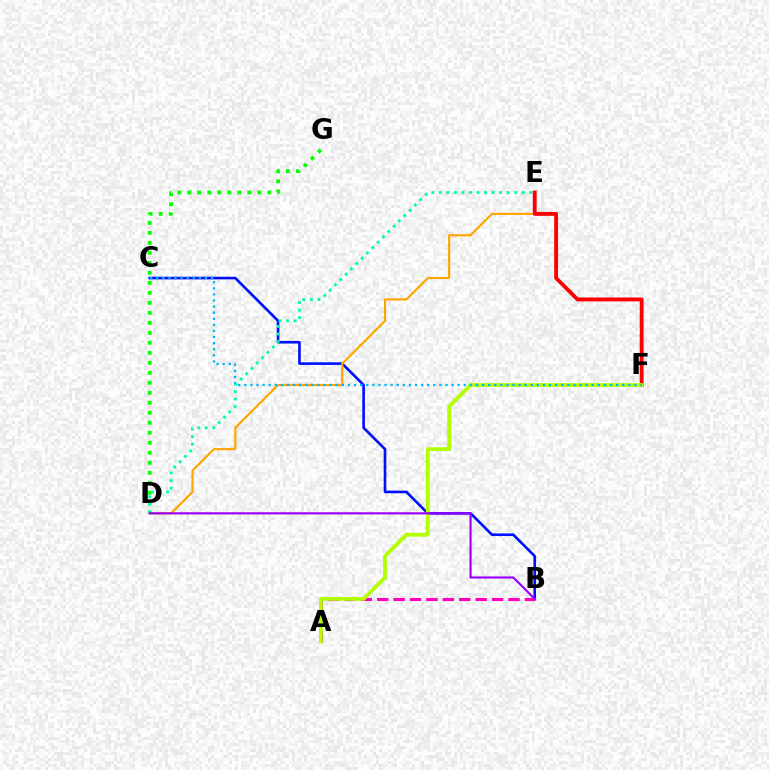{('B', 'C'): [{'color': '#0010ff', 'line_style': 'solid', 'thickness': 1.89}], ('A', 'B'): [{'color': '#ff00bd', 'line_style': 'dashed', 'thickness': 2.23}], ('D', 'E'): [{'color': '#ffa500', 'line_style': 'solid', 'thickness': 1.57}, {'color': '#00ff9d', 'line_style': 'dotted', 'thickness': 2.05}], ('E', 'F'): [{'color': '#ff0000', 'line_style': 'solid', 'thickness': 2.78}], ('D', 'G'): [{'color': '#08ff00', 'line_style': 'dotted', 'thickness': 2.72}], ('A', 'F'): [{'color': '#b3ff00', 'line_style': 'solid', 'thickness': 2.73}], ('C', 'F'): [{'color': '#00b5ff', 'line_style': 'dotted', 'thickness': 1.66}], ('B', 'D'): [{'color': '#9b00ff', 'line_style': 'solid', 'thickness': 1.55}]}